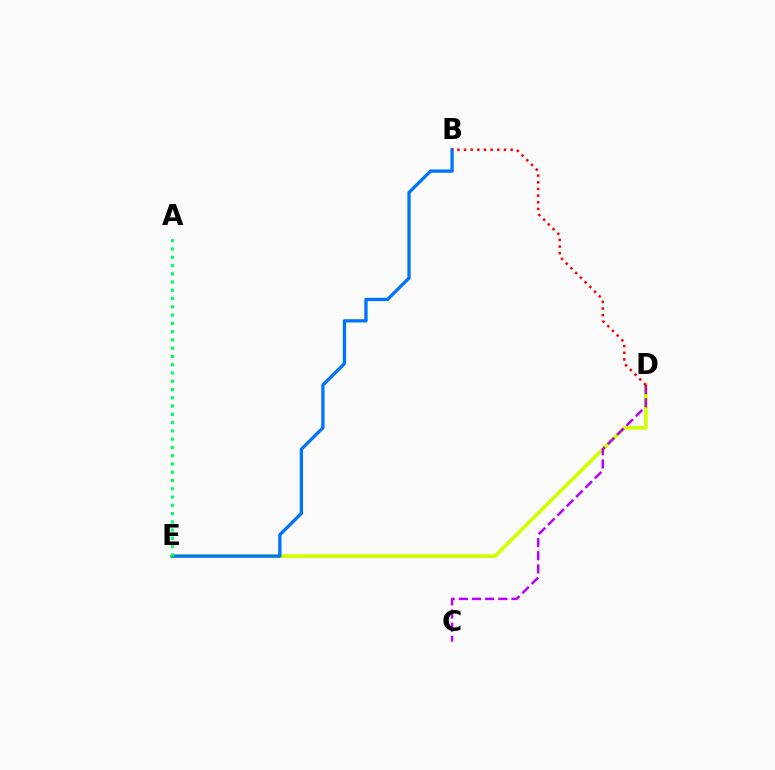{('D', 'E'): [{'color': '#d1ff00', 'line_style': 'solid', 'thickness': 2.66}], ('B', 'E'): [{'color': '#0074ff', 'line_style': 'solid', 'thickness': 2.38}], ('C', 'D'): [{'color': '#b900ff', 'line_style': 'dashed', 'thickness': 1.79}], ('B', 'D'): [{'color': '#ff0000', 'line_style': 'dotted', 'thickness': 1.81}], ('A', 'E'): [{'color': '#00ff5c', 'line_style': 'dotted', 'thickness': 2.25}]}